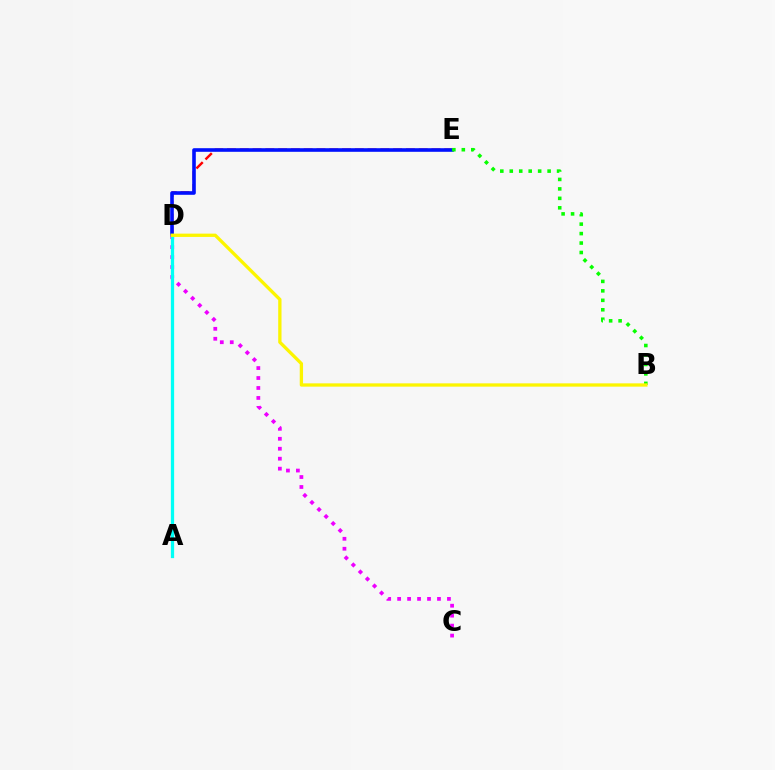{('D', 'E'): [{'color': '#ff0000', 'line_style': 'dashed', 'thickness': 1.74}, {'color': '#0010ff', 'line_style': 'solid', 'thickness': 2.59}], ('C', 'D'): [{'color': '#ee00ff', 'line_style': 'dotted', 'thickness': 2.71}], ('A', 'D'): [{'color': '#00fff6', 'line_style': 'solid', 'thickness': 2.35}], ('B', 'E'): [{'color': '#08ff00', 'line_style': 'dotted', 'thickness': 2.57}], ('B', 'D'): [{'color': '#fcf500', 'line_style': 'solid', 'thickness': 2.38}]}